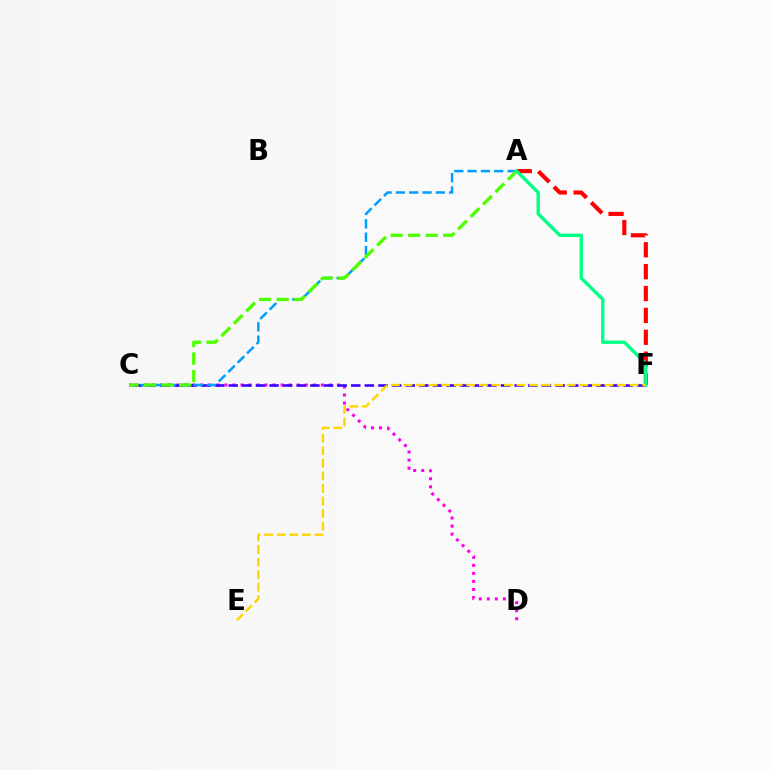{('C', 'D'): [{'color': '#ff00ed', 'line_style': 'dotted', 'thickness': 2.18}], ('C', 'F'): [{'color': '#3700ff', 'line_style': 'dashed', 'thickness': 1.85}], ('A', 'F'): [{'color': '#ff0000', 'line_style': 'dashed', 'thickness': 2.97}, {'color': '#00ff86', 'line_style': 'solid', 'thickness': 2.42}], ('A', 'C'): [{'color': '#009eff', 'line_style': 'dashed', 'thickness': 1.81}, {'color': '#4fff00', 'line_style': 'dashed', 'thickness': 2.38}], ('E', 'F'): [{'color': '#ffd500', 'line_style': 'dashed', 'thickness': 1.71}]}